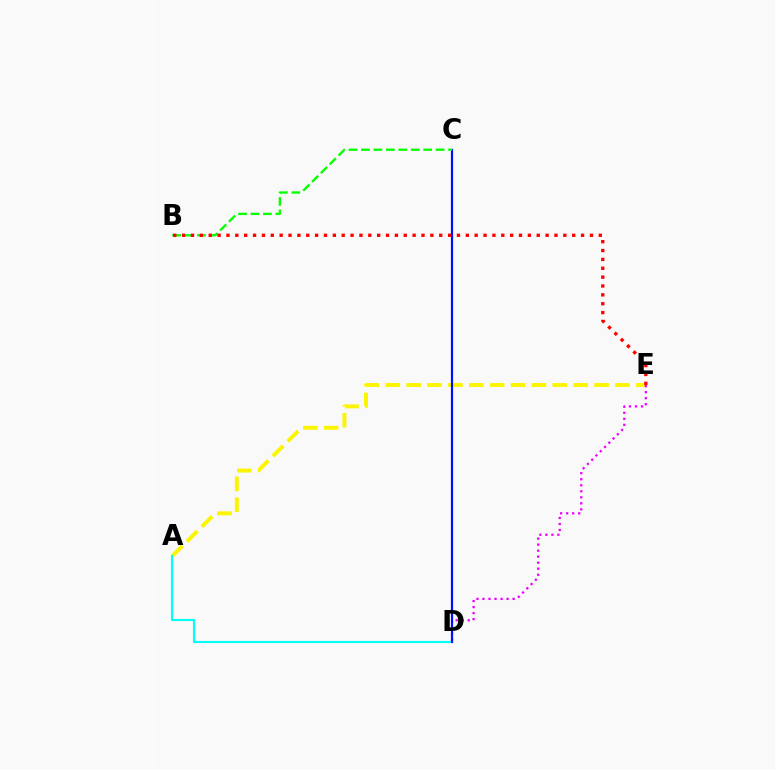{('A', 'E'): [{'color': '#fcf500', 'line_style': 'dashed', 'thickness': 2.84}], ('D', 'E'): [{'color': '#ee00ff', 'line_style': 'dotted', 'thickness': 1.64}], ('A', 'D'): [{'color': '#00fff6', 'line_style': 'solid', 'thickness': 1.53}], ('C', 'D'): [{'color': '#0010ff', 'line_style': 'solid', 'thickness': 1.57}], ('B', 'C'): [{'color': '#08ff00', 'line_style': 'dashed', 'thickness': 1.69}], ('B', 'E'): [{'color': '#ff0000', 'line_style': 'dotted', 'thickness': 2.41}]}